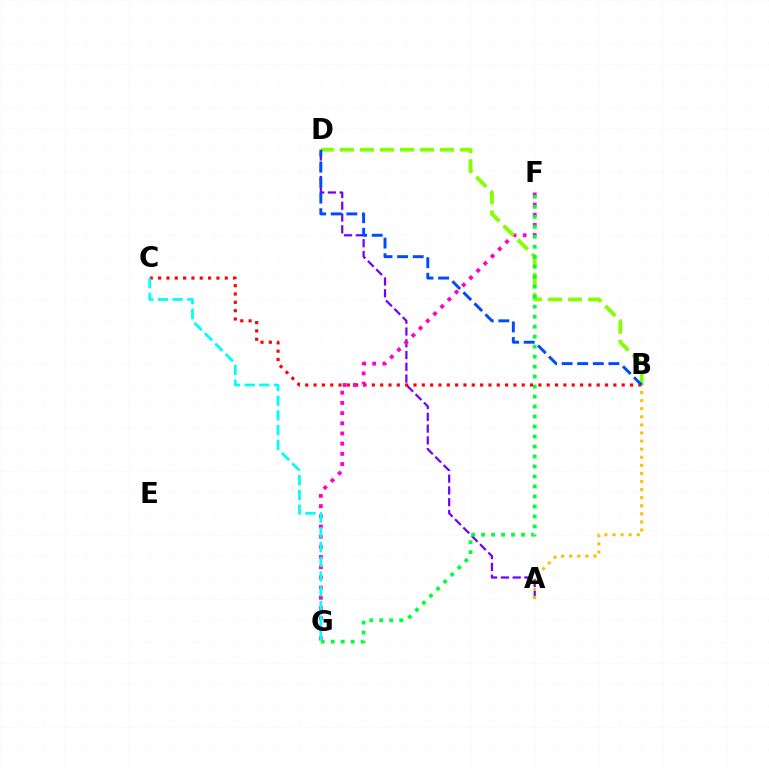{('A', 'D'): [{'color': '#7200ff', 'line_style': 'dashed', 'thickness': 1.6}], ('B', 'C'): [{'color': '#ff0000', 'line_style': 'dotted', 'thickness': 2.26}], ('F', 'G'): [{'color': '#ff00cf', 'line_style': 'dotted', 'thickness': 2.77}, {'color': '#00ff39', 'line_style': 'dotted', 'thickness': 2.71}], ('B', 'D'): [{'color': '#84ff00', 'line_style': 'dashed', 'thickness': 2.72}, {'color': '#004bff', 'line_style': 'dashed', 'thickness': 2.12}], ('C', 'G'): [{'color': '#00fff6', 'line_style': 'dashed', 'thickness': 2.0}], ('A', 'B'): [{'color': '#ffbd00', 'line_style': 'dotted', 'thickness': 2.2}]}